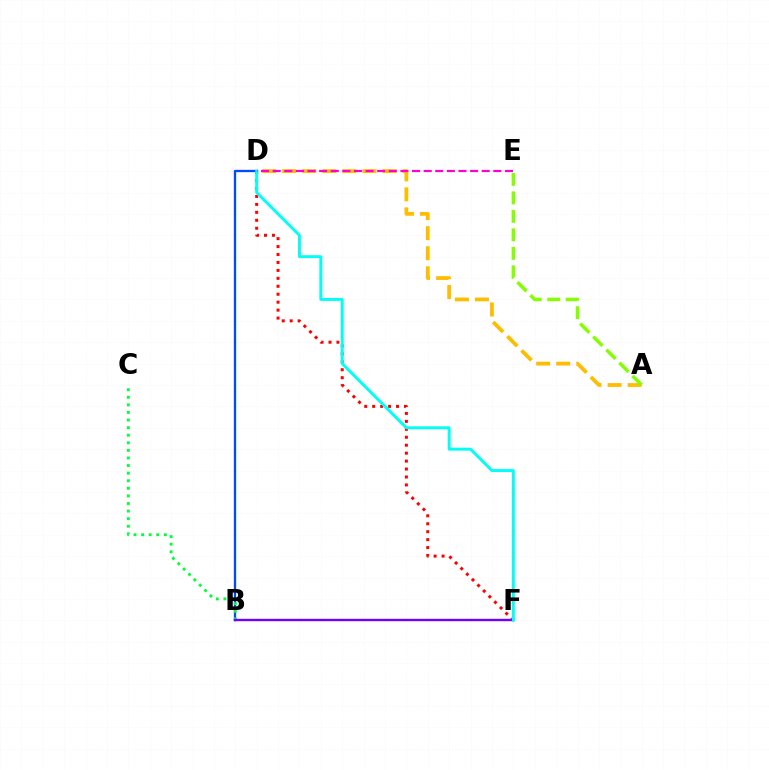{('B', 'D'): [{'color': '#004bff', 'line_style': 'solid', 'thickness': 1.67}], ('A', 'D'): [{'color': '#ffbd00', 'line_style': 'dashed', 'thickness': 2.73}], ('B', 'C'): [{'color': '#00ff39', 'line_style': 'dotted', 'thickness': 2.06}], ('A', 'E'): [{'color': '#84ff00', 'line_style': 'dashed', 'thickness': 2.51}], ('D', 'F'): [{'color': '#ff0000', 'line_style': 'dotted', 'thickness': 2.16}, {'color': '#00fff6', 'line_style': 'solid', 'thickness': 2.12}], ('B', 'F'): [{'color': '#7200ff', 'line_style': 'solid', 'thickness': 1.73}], ('D', 'E'): [{'color': '#ff00cf', 'line_style': 'dashed', 'thickness': 1.58}]}